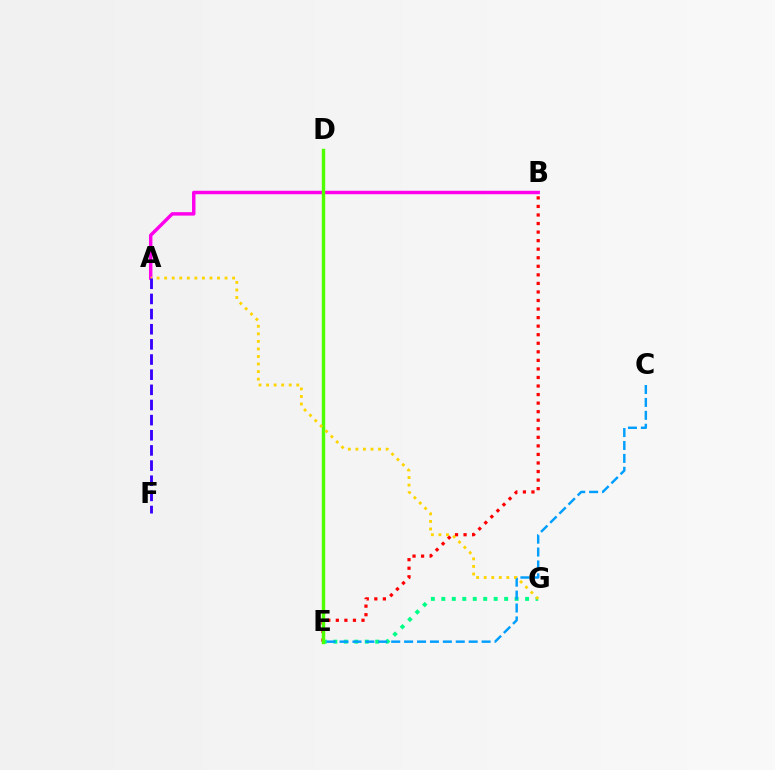{('E', 'G'): [{'color': '#00ff86', 'line_style': 'dotted', 'thickness': 2.84}], ('A', 'B'): [{'color': '#ff00ed', 'line_style': 'solid', 'thickness': 2.48}], ('B', 'E'): [{'color': '#ff0000', 'line_style': 'dotted', 'thickness': 2.32}], ('D', 'E'): [{'color': '#4fff00', 'line_style': 'solid', 'thickness': 2.46}], ('C', 'E'): [{'color': '#009eff', 'line_style': 'dashed', 'thickness': 1.75}], ('A', 'G'): [{'color': '#ffd500', 'line_style': 'dotted', 'thickness': 2.05}], ('A', 'F'): [{'color': '#3700ff', 'line_style': 'dashed', 'thickness': 2.06}]}